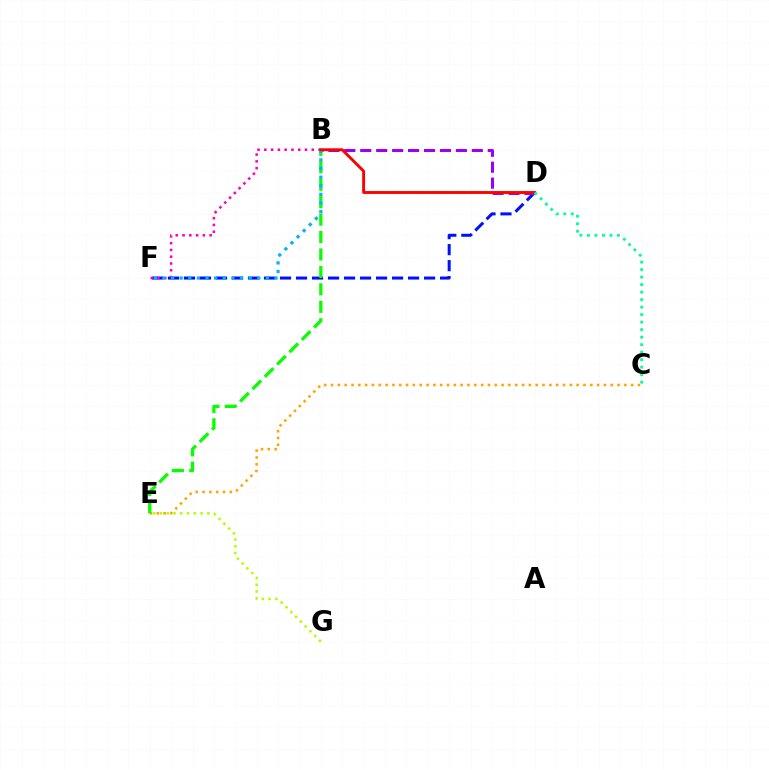{('C', 'E'): [{'color': '#ffa500', 'line_style': 'dotted', 'thickness': 1.85}], ('D', 'F'): [{'color': '#0010ff', 'line_style': 'dashed', 'thickness': 2.17}], ('B', 'D'): [{'color': '#9b00ff', 'line_style': 'dashed', 'thickness': 2.16}, {'color': '#ff0000', 'line_style': 'solid', 'thickness': 2.07}], ('E', 'G'): [{'color': '#b3ff00', 'line_style': 'dotted', 'thickness': 1.84}], ('B', 'E'): [{'color': '#08ff00', 'line_style': 'dashed', 'thickness': 2.37}], ('B', 'F'): [{'color': '#ff00bd', 'line_style': 'dotted', 'thickness': 1.84}, {'color': '#00b5ff', 'line_style': 'dotted', 'thickness': 2.34}], ('C', 'D'): [{'color': '#00ff9d', 'line_style': 'dotted', 'thickness': 2.04}]}